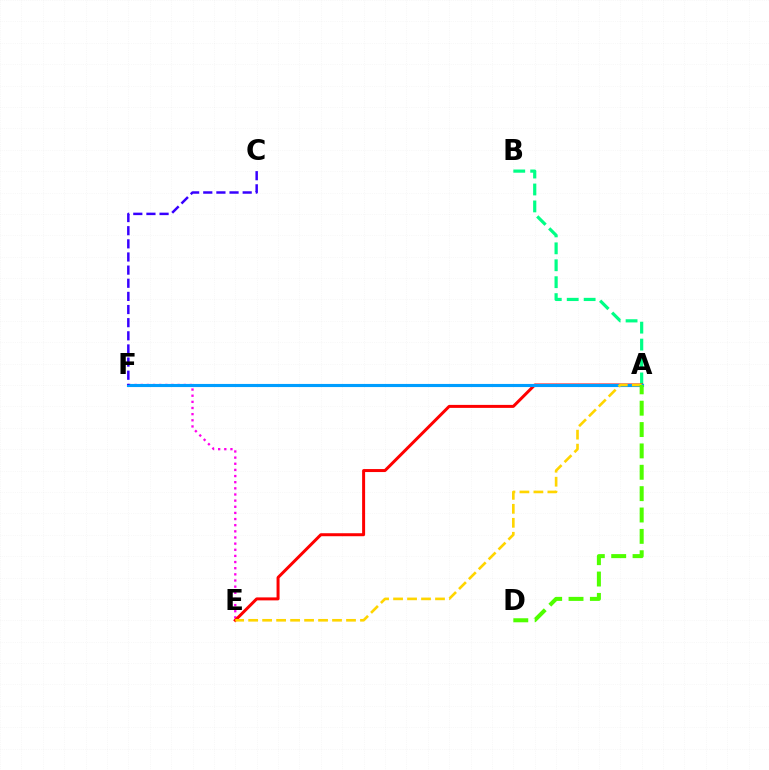{('E', 'F'): [{'color': '#ff00ed', 'line_style': 'dotted', 'thickness': 1.67}], ('A', 'B'): [{'color': '#00ff86', 'line_style': 'dashed', 'thickness': 2.3}], ('A', 'E'): [{'color': '#ff0000', 'line_style': 'solid', 'thickness': 2.15}, {'color': '#ffd500', 'line_style': 'dashed', 'thickness': 1.9}], ('A', 'F'): [{'color': '#009eff', 'line_style': 'solid', 'thickness': 2.25}], ('A', 'D'): [{'color': '#4fff00', 'line_style': 'dashed', 'thickness': 2.9}], ('C', 'F'): [{'color': '#3700ff', 'line_style': 'dashed', 'thickness': 1.78}]}